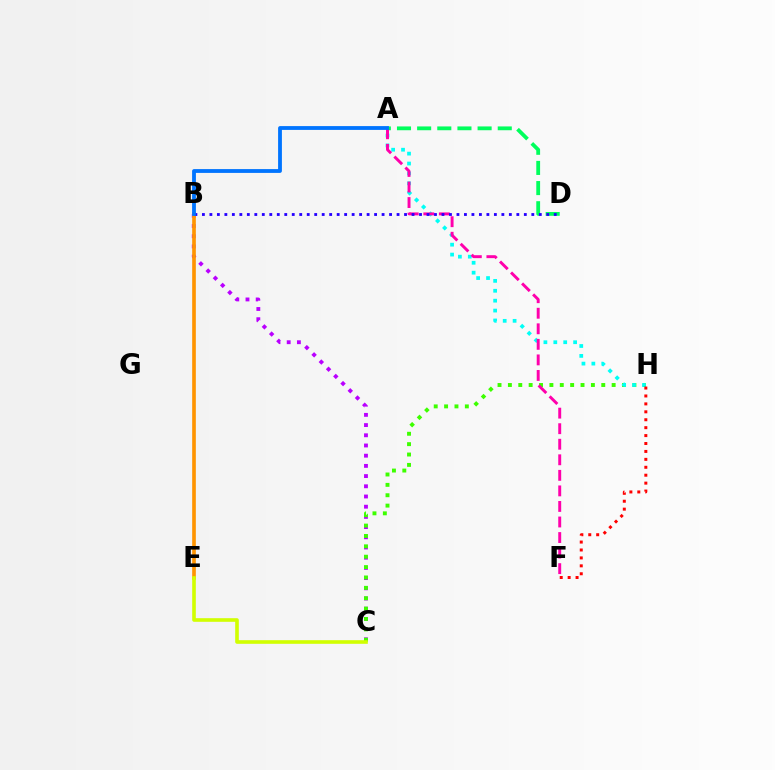{('B', 'C'): [{'color': '#b900ff', 'line_style': 'dotted', 'thickness': 2.77}], ('C', 'H'): [{'color': '#3dff00', 'line_style': 'dotted', 'thickness': 2.82}], ('A', 'H'): [{'color': '#00fff6', 'line_style': 'dotted', 'thickness': 2.69}], ('F', 'H'): [{'color': '#ff0000', 'line_style': 'dotted', 'thickness': 2.15}], ('A', 'D'): [{'color': '#00ff5c', 'line_style': 'dashed', 'thickness': 2.74}], ('A', 'F'): [{'color': '#ff00ac', 'line_style': 'dashed', 'thickness': 2.11}], ('B', 'E'): [{'color': '#ff9400', 'line_style': 'solid', 'thickness': 2.63}], ('C', 'E'): [{'color': '#d1ff00', 'line_style': 'solid', 'thickness': 2.61}], ('B', 'D'): [{'color': '#2500ff', 'line_style': 'dotted', 'thickness': 2.03}], ('A', 'B'): [{'color': '#0074ff', 'line_style': 'solid', 'thickness': 2.75}]}